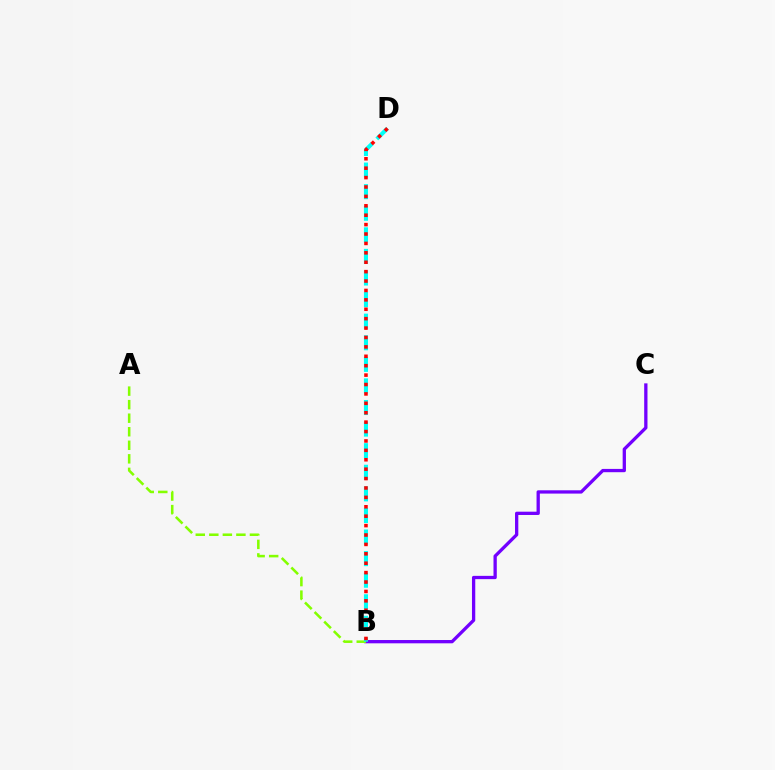{('B', 'C'): [{'color': '#7200ff', 'line_style': 'solid', 'thickness': 2.37}], ('A', 'B'): [{'color': '#84ff00', 'line_style': 'dashed', 'thickness': 1.84}], ('B', 'D'): [{'color': '#00fff6', 'line_style': 'dashed', 'thickness': 2.93}, {'color': '#ff0000', 'line_style': 'dotted', 'thickness': 2.56}]}